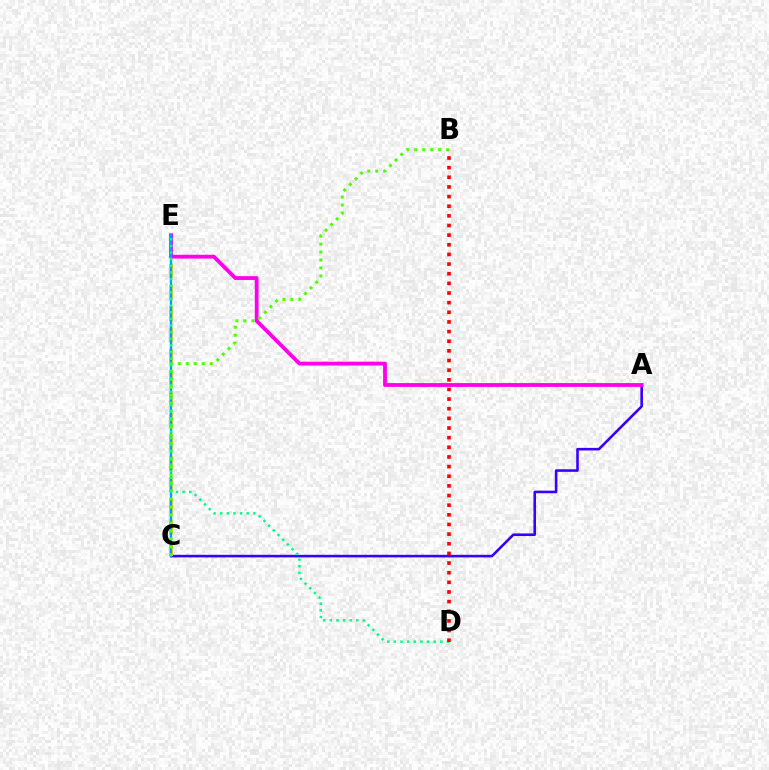{('A', 'C'): [{'color': '#3700ff', 'line_style': 'solid', 'thickness': 1.86}], ('C', 'E'): [{'color': '#ffd500', 'line_style': 'dashed', 'thickness': 2.9}, {'color': '#009eff', 'line_style': 'solid', 'thickness': 1.7}], ('A', 'E'): [{'color': '#ff00ed', 'line_style': 'solid', 'thickness': 2.75}], ('B', 'C'): [{'color': '#4fff00', 'line_style': 'dotted', 'thickness': 2.17}], ('D', 'E'): [{'color': '#00ff86', 'line_style': 'dotted', 'thickness': 1.8}], ('B', 'D'): [{'color': '#ff0000', 'line_style': 'dotted', 'thickness': 2.62}]}